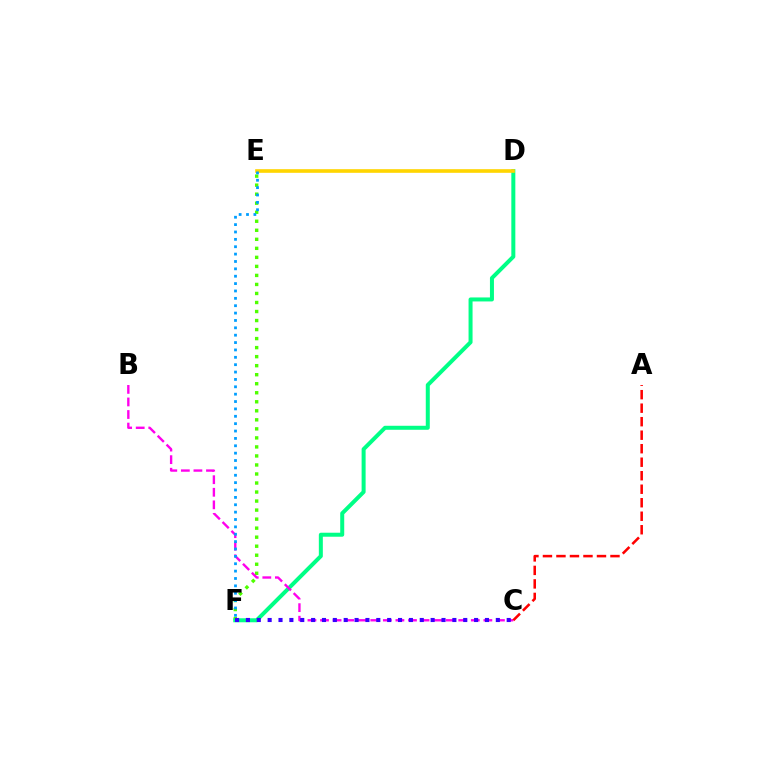{('E', 'F'): [{'color': '#4fff00', 'line_style': 'dotted', 'thickness': 2.45}, {'color': '#009eff', 'line_style': 'dotted', 'thickness': 2.0}], ('D', 'F'): [{'color': '#00ff86', 'line_style': 'solid', 'thickness': 2.88}], ('B', 'C'): [{'color': '#ff00ed', 'line_style': 'dashed', 'thickness': 1.71}], ('D', 'E'): [{'color': '#ffd500', 'line_style': 'solid', 'thickness': 2.62}], ('A', 'C'): [{'color': '#ff0000', 'line_style': 'dashed', 'thickness': 1.83}], ('C', 'F'): [{'color': '#3700ff', 'line_style': 'dotted', 'thickness': 2.95}]}